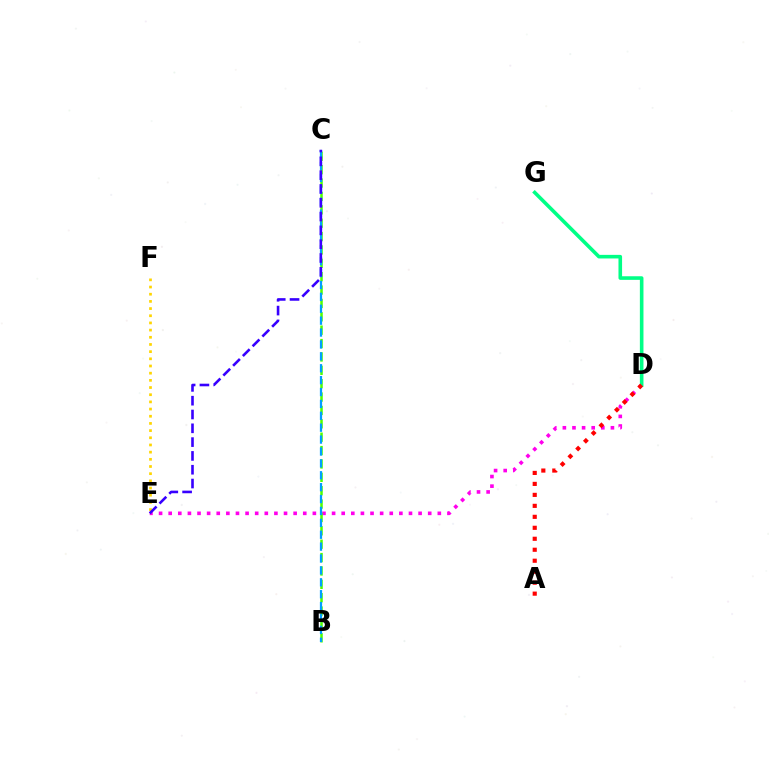{('D', 'E'): [{'color': '#ff00ed', 'line_style': 'dotted', 'thickness': 2.61}], ('E', 'F'): [{'color': '#ffd500', 'line_style': 'dotted', 'thickness': 1.95}], ('D', 'G'): [{'color': '#00ff86', 'line_style': 'solid', 'thickness': 2.59}], ('A', 'D'): [{'color': '#ff0000', 'line_style': 'dotted', 'thickness': 2.98}], ('B', 'C'): [{'color': '#4fff00', 'line_style': 'dashed', 'thickness': 1.82}, {'color': '#009eff', 'line_style': 'dashed', 'thickness': 1.62}], ('C', 'E'): [{'color': '#3700ff', 'line_style': 'dashed', 'thickness': 1.88}]}